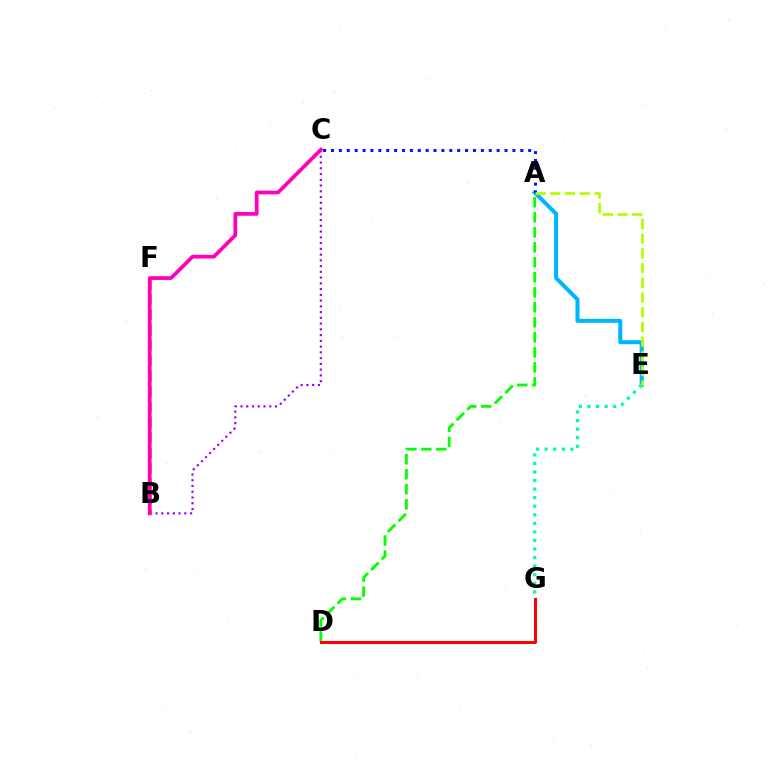{('A', 'E'): [{'color': '#00b5ff', 'line_style': 'solid', 'thickness': 2.91}, {'color': '#b3ff00', 'line_style': 'dashed', 'thickness': 2.0}], ('B', 'C'): [{'color': '#9b00ff', 'line_style': 'dotted', 'thickness': 1.56}, {'color': '#ff00bd', 'line_style': 'solid', 'thickness': 2.7}], ('B', 'F'): [{'color': '#ffa500', 'line_style': 'dashed', 'thickness': 2.09}], ('A', 'C'): [{'color': '#0010ff', 'line_style': 'dotted', 'thickness': 2.14}], ('A', 'D'): [{'color': '#08ff00', 'line_style': 'dashed', 'thickness': 2.04}], ('E', 'G'): [{'color': '#00ff9d', 'line_style': 'dotted', 'thickness': 2.33}], ('D', 'G'): [{'color': '#ff0000', 'line_style': 'solid', 'thickness': 2.15}]}